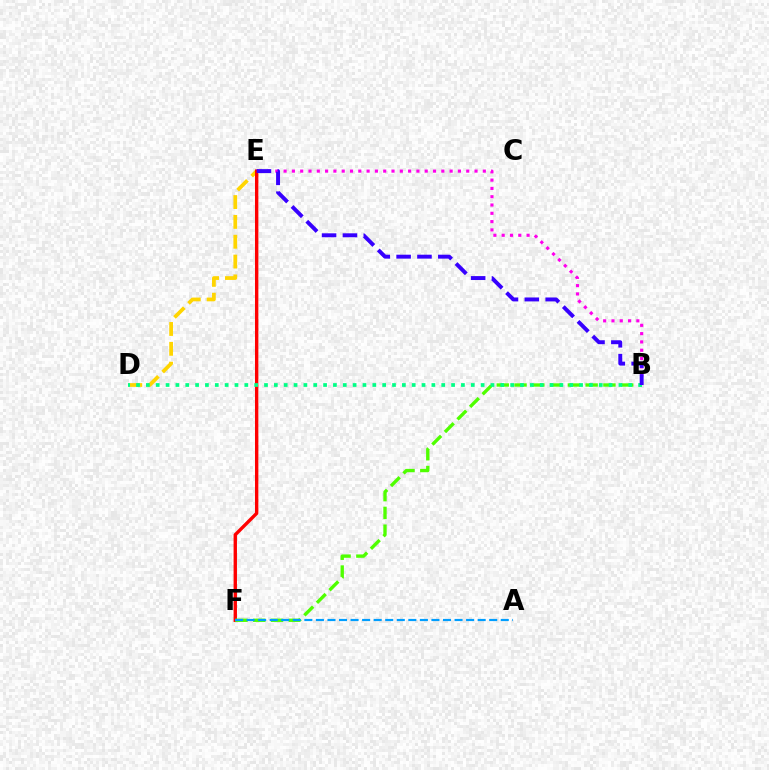{('D', 'E'): [{'color': '#ffd500', 'line_style': 'dashed', 'thickness': 2.7}], ('E', 'F'): [{'color': '#ff0000', 'line_style': 'solid', 'thickness': 2.43}], ('B', 'E'): [{'color': '#ff00ed', 'line_style': 'dotted', 'thickness': 2.26}, {'color': '#3700ff', 'line_style': 'dashed', 'thickness': 2.83}], ('B', 'F'): [{'color': '#4fff00', 'line_style': 'dashed', 'thickness': 2.41}], ('B', 'D'): [{'color': '#00ff86', 'line_style': 'dotted', 'thickness': 2.68}], ('A', 'F'): [{'color': '#009eff', 'line_style': 'dashed', 'thickness': 1.57}]}